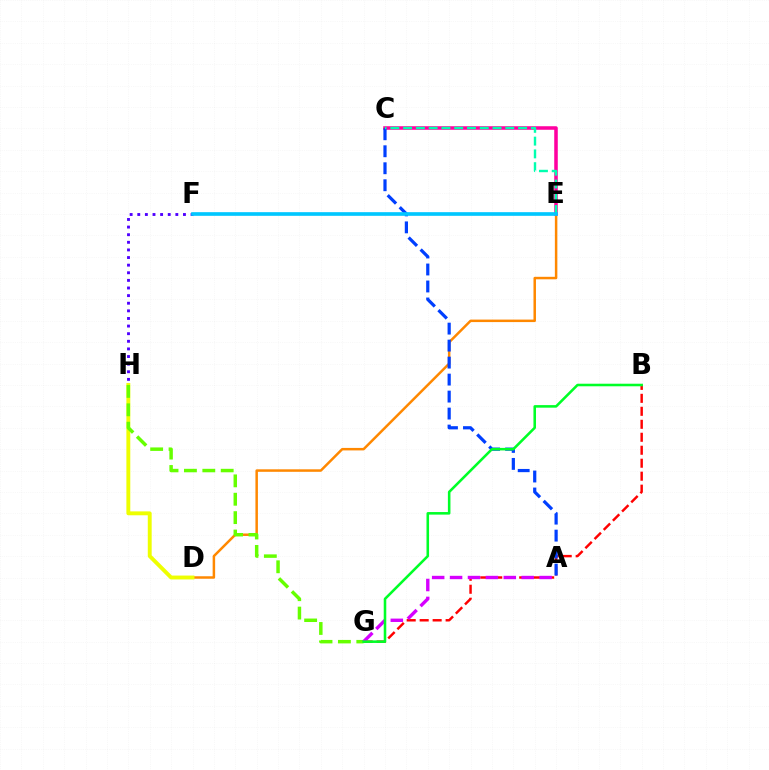{('B', 'G'): [{'color': '#ff0000', 'line_style': 'dashed', 'thickness': 1.76}, {'color': '#00ff27', 'line_style': 'solid', 'thickness': 1.84}], ('D', 'E'): [{'color': '#ff8800', 'line_style': 'solid', 'thickness': 1.8}], ('D', 'H'): [{'color': '#eeff00', 'line_style': 'solid', 'thickness': 2.8}], ('G', 'H'): [{'color': '#66ff00', 'line_style': 'dashed', 'thickness': 2.5}], ('C', 'E'): [{'color': '#ff00a0', 'line_style': 'solid', 'thickness': 2.55}, {'color': '#00ffaf', 'line_style': 'dashed', 'thickness': 1.74}], ('F', 'H'): [{'color': '#4f00ff', 'line_style': 'dotted', 'thickness': 2.07}], ('A', 'C'): [{'color': '#003fff', 'line_style': 'dashed', 'thickness': 2.31}], ('A', 'G'): [{'color': '#d600ff', 'line_style': 'dashed', 'thickness': 2.43}], ('E', 'F'): [{'color': '#00c7ff', 'line_style': 'solid', 'thickness': 2.63}]}